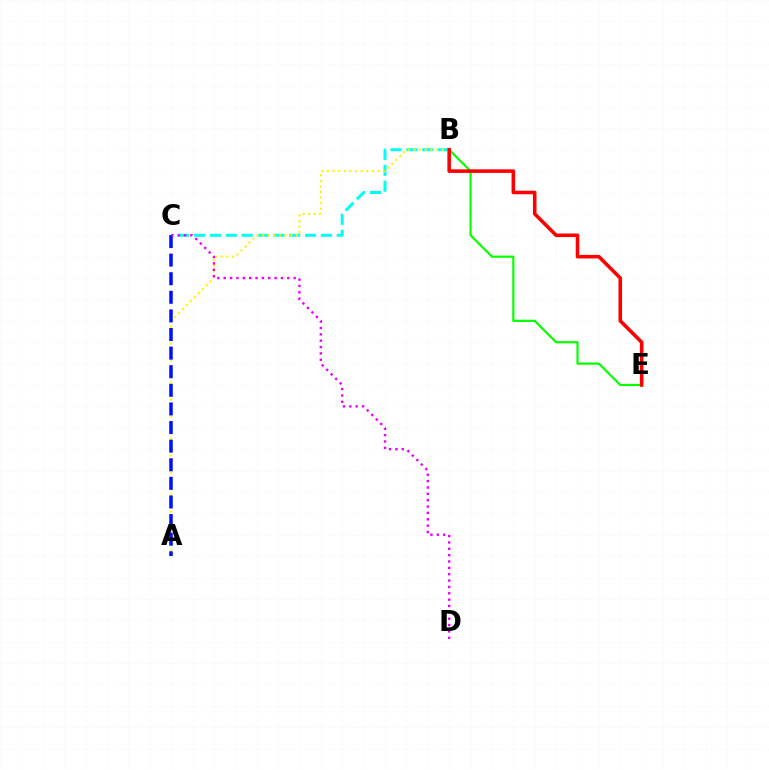{('B', 'C'): [{'color': '#00fff6', 'line_style': 'dashed', 'thickness': 2.15}], ('B', 'E'): [{'color': '#08ff00', 'line_style': 'solid', 'thickness': 1.59}, {'color': '#ff0000', 'line_style': 'solid', 'thickness': 2.57}], ('A', 'B'): [{'color': '#fcf500', 'line_style': 'dotted', 'thickness': 1.52}], ('A', 'C'): [{'color': '#0010ff', 'line_style': 'dashed', 'thickness': 2.53}], ('C', 'D'): [{'color': '#ee00ff', 'line_style': 'dotted', 'thickness': 1.73}]}